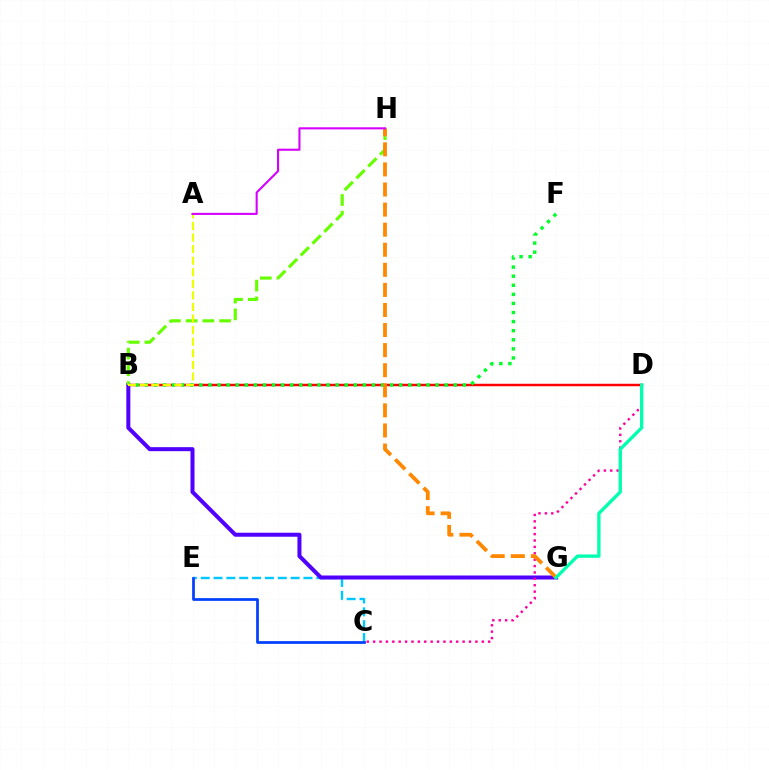{('B', 'D'): [{'color': '#ff0000', 'line_style': 'solid', 'thickness': 1.79}], ('B', 'F'): [{'color': '#00ff27', 'line_style': 'dotted', 'thickness': 2.47}], ('C', 'E'): [{'color': '#00c7ff', 'line_style': 'dashed', 'thickness': 1.74}, {'color': '#003fff', 'line_style': 'solid', 'thickness': 1.96}], ('B', 'G'): [{'color': '#4f00ff', 'line_style': 'solid', 'thickness': 2.89}], ('B', 'H'): [{'color': '#66ff00', 'line_style': 'dashed', 'thickness': 2.27}], ('C', 'D'): [{'color': '#ff00a0', 'line_style': 'dotted', 'thickness': 1.74}], ('G', 'H'): [{'color': '#ff8800', 'line_style': 'dashed', 'thickness': 2.73}], ('A', 'B'): [{'color': '#eeff00', 'line_style': 'dashed', 'thickness': 1.57}], ('A', 'H'): [{'color': '#d600ff', 'line_style': 'solid', 'thickness': 1.51}], ('D', 'G'): [{'color': '#00ffaf', 'line_style': 'solid', 'thickness': 2.4}]}